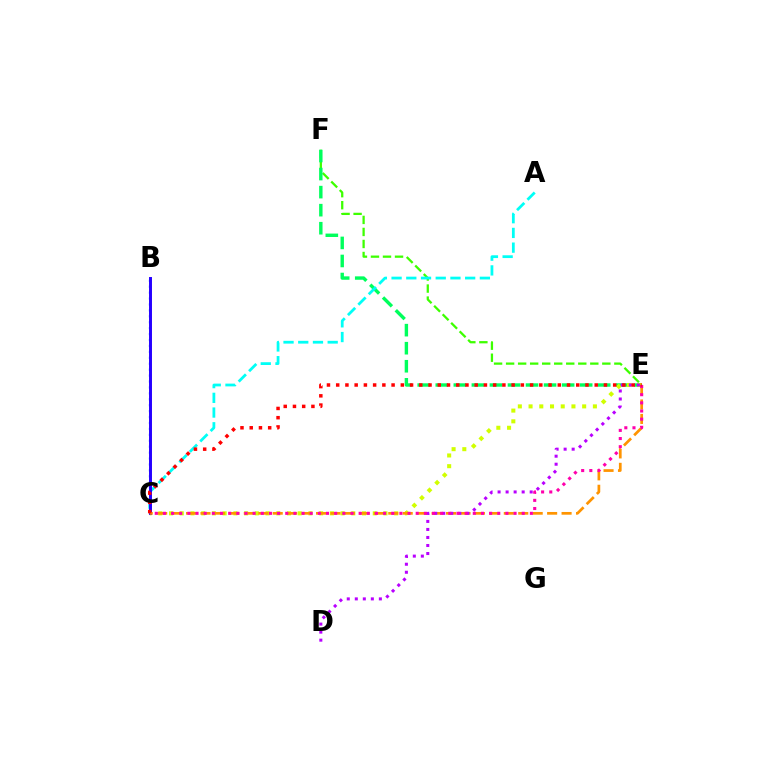{('E', 'F'): [{'color': '#3dff00', 'line_style': 'dashed', 'thickness': 1.63}, {'color': '#00ff5c', 'line_style': 'dashed', 'thickness': 2.45}], ('B', 'C'): [{'color': '#0074ff', 'line_style': 'dotted', 'thickness': 1.61}, {'color': '#2500ff', 'line_style': 'solid', 'thickness': 2.12}], ('A', 'C'): [{'color': '#00fff6', 'line_style': 'dashed', 'thickness': 2.0}], ('C', 'E'): [{'color': '#d1ff00', 'line_style': 'dotted', 'thickness': 2.91}, {'color': '#ff9400', 'line_style': 'dashed', 'thickness': 1.96}, {'color': '#ff00ac', 'line_style': 'dotted', 'thickness': 2.22}, {'color': '#ff0000', 'line_style': 'dotted', 'thickness': 2.51}], ('D', 'E'): [{'color': '#b900ff', 'line_style': 'dotted', 'thickness': 2.18}]}